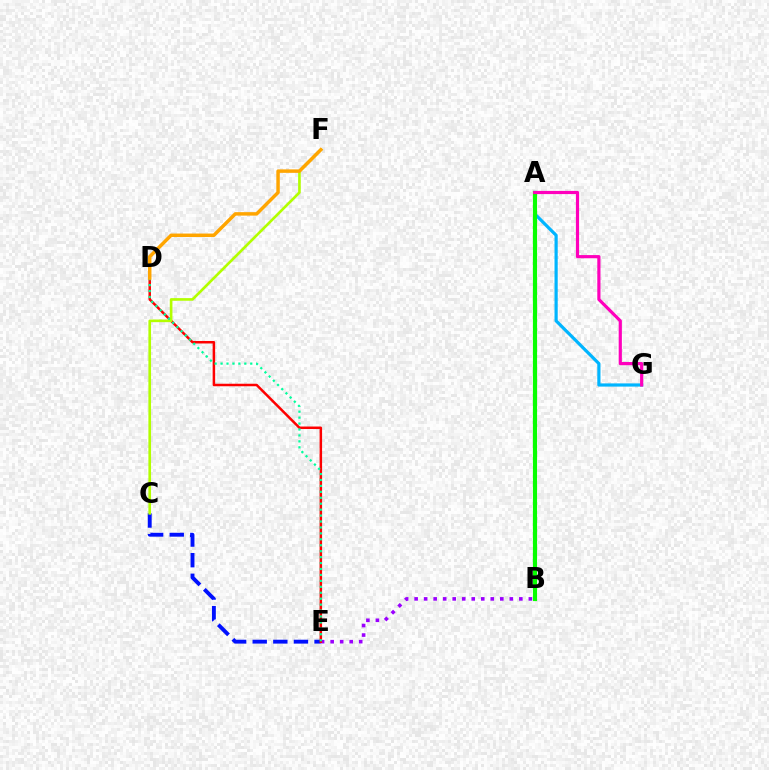{('A', 'G'): [{'color': '#00b5ff', 'line_style': 'solid', 'thickness': 2.3}, {'color': '#ff00bd', 'line_style': 'solid', 'thickness': 2.29}], ('C', 'E'): [{'color': '#0010ff', 'line_style': 'dashed', 'thickness': 2.8}], ('B', 'E'): [{'color': '#9b00ff', 'line_style': 'dotted', 'thickness': 2.59}], ('A', 'B'): [{'color': '#08ff00', 'line_style': 'solid', 'thickness': 2.99}], ('D', 'E'): [{'color': '#ff0000', 'line_style': 'solid', 'thickness': 1.8}, {'color': '#00ff9d', 'line_style': 'dotted', 'thickness': 1.61}], ('C', 'F'): [{'color': '#b3ff00', 'line_style': 'solid', 'thickness': 1.91}], ('D', 'F'): [{'color': '#ffa500', 'line_style': 'solid', 'thickness': 2.5}]}